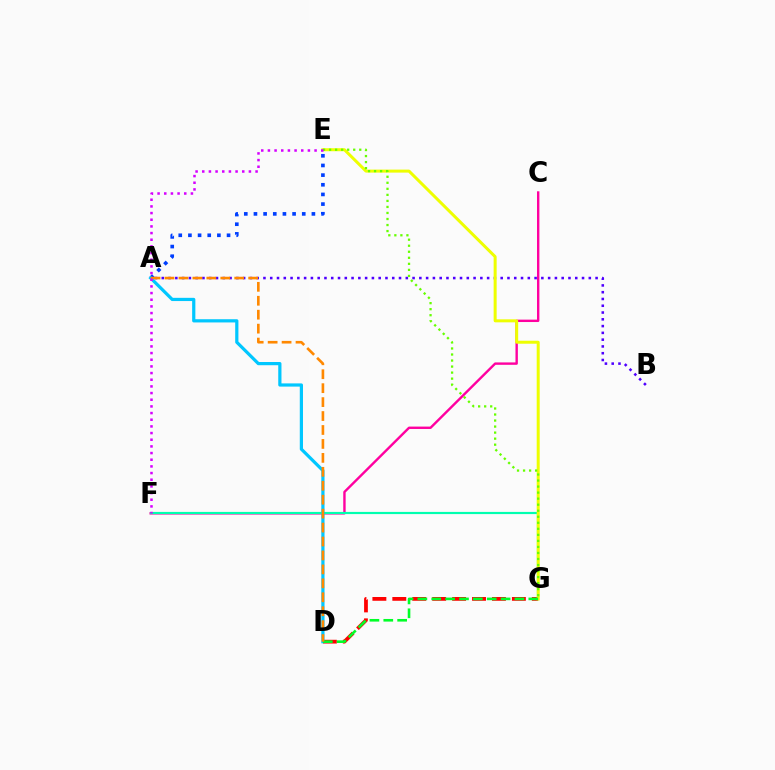{('A', 'B'): [{'color': '#4f00ff', 'line_style': 'dotted', 'thickness': 1.84}], ('C', 'F'): [{'color': '#ff00a0', 'line_style': 'solid', 'thickness': 1.72}], ('D', 'G'): [{'color': '#ff0000', 'line_style': 'dashed', 'thickness': 2.71}, {'color': '#00ff27', 'line_style': 'dashed', 'thickness': 1.88}], ('A', 'E'): [{'color': '#003fff', 'line_style': 'dotted', 'thickness': 2.62}], ('F', 'G'): [{'color': '#00ffaf', 'line_style': 'solid', 'thickness': 1.57}], ('A', 'D'): [{'color': '#00c7ff', 'line_style': 'solid', 'thickness': 2.31}, {'color': '#ff8800', 'line_style': 'dashed', 'thickness': 1.89}], ('E', 'G'): [{'color': '#eeff00', 'line_style': 'solid', 'thickness': 2.16}, {'color': '#66ff00', 'line_style': 'dotted', 'thickness': 1.64}], ('E', 'F'): [{'color': '#d600ff', 'line_style': 'dotted', 'thickness': 1.81}]}